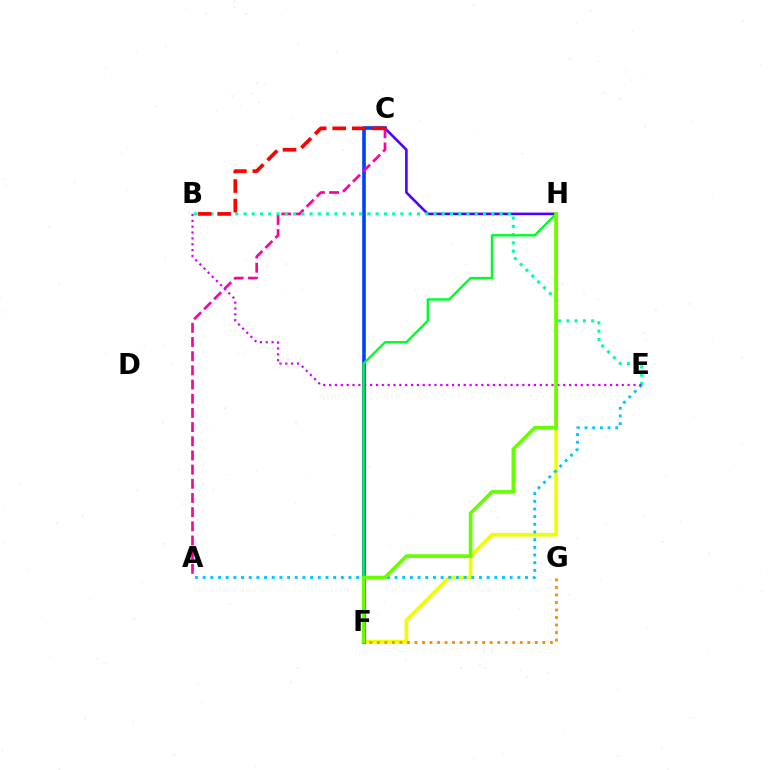{('F', 'H'): [{'color': '#eeff00', 'line_style': 'solid', 'thickness': 2.62}, {'color': '#00ff27', 'line_style': 'solid', 'thickness': 1.73}, {'color': '#66ff00', 'line_style': 'solid', 'thickness': 2.65}], ('C', 'F'): [{'color': '#003fff', 'line_style': 'solid', 'thickness': 2.6}], ('C', 'H'): [{'color': '#4f00ff', 'line_style': 'solid', 'thickness': 1.87}], ('A', 'C'): [{'color': '#ff00a0', 'line_style': 'dashed', 'thickness': 1.93}], ('A', 'E'): [{'color': '#00c7ff', 'line_style': 'dotted', 'thickness': 2.09}], ('B', 'E'): [{'color': '#00ffaf', 'line_style': 'dotted', 'thickness': 2.24}, {'color': '#d600ff', 'line_style': 'dotted', 'thickness': 1.59}], ('B', 'C'): [{'color': '#ff0000', 'line_style': 'dashed', 'thickness': 2.65}], ('F', 'G'): [{'color': '#ff8800', 'line_style': 'dotted', 'thickness': 2.04}]}